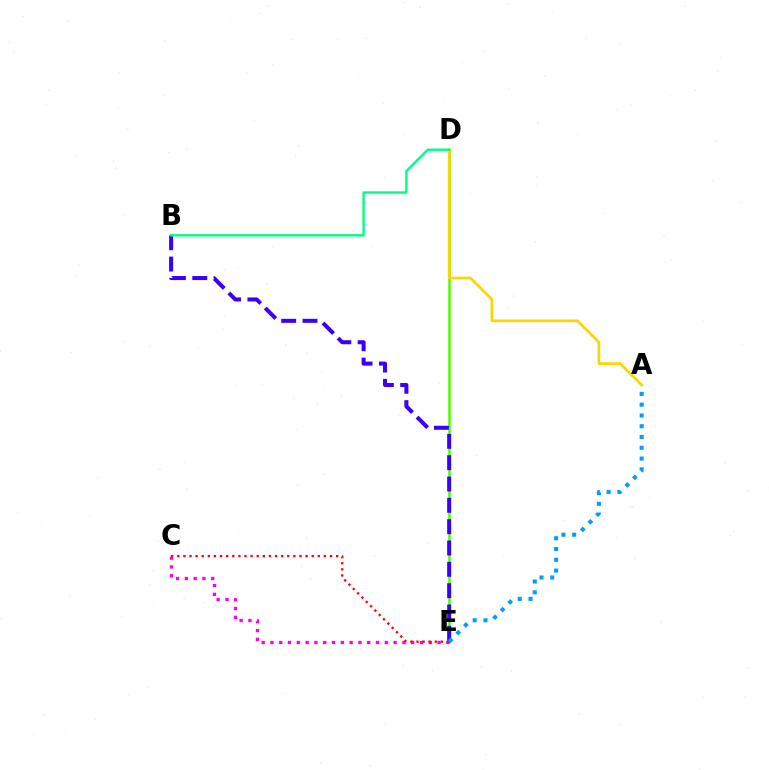{('D', 'E'): [{'color': '#4fff00', 'line_style': 'solid', 'thickness': 1.84}], ('C', 'E'): [{'color': '#ff00ed', 'line_style': 'dotted', 'thickness': 2.39}, {'color': '#ff0000', 'line_style': 'dotted', 'thickness': 1.66}], ('B', 'E'): [{'color': '#3700ff', 'line_style': 'dashed', 'thickness': 2.9}], ('A', 'D'): [{'color': '#ffd500', 'line_style': 'solid', 'thickness': 1.93}], ('A', 'E'): [{'color': '#009eff', 'line_style': 'dotted', 'thickness': 2.93}], ('B', 'D'): [{'color': '#00ff86', 'line_style': 'solid', 'thickness': 1.74}]}